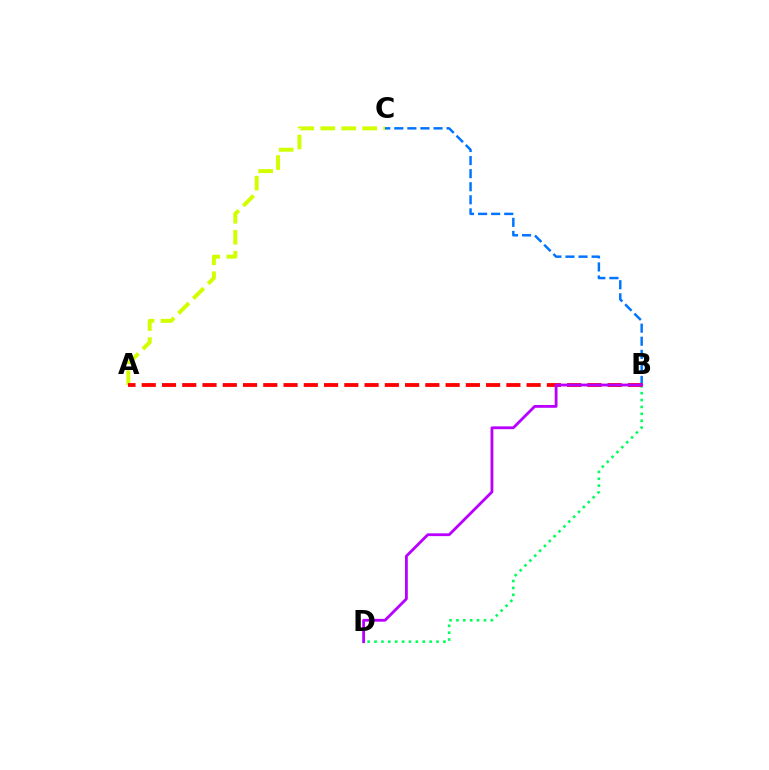{('B', 'C'): [{'color': '#0074ff', 'line_style': 'dashed', 'thickness': 1.78}], ('A', 'C'): [{'color': '#d1ff00', 'line_style': 'dashed', 'thickness': 2.85}], ('B', 'D'): [{'color': '#00ff5c', 'line_style': 'dotted', 'thickness': 1.87}, {'color': '#b900ff', 'line_style': 'solid', 'thickness': 2.03}], ('A', 'B'): [{'color': '#ff0000', 'line_style': 'dashed', 'thickness': 2.75}]}